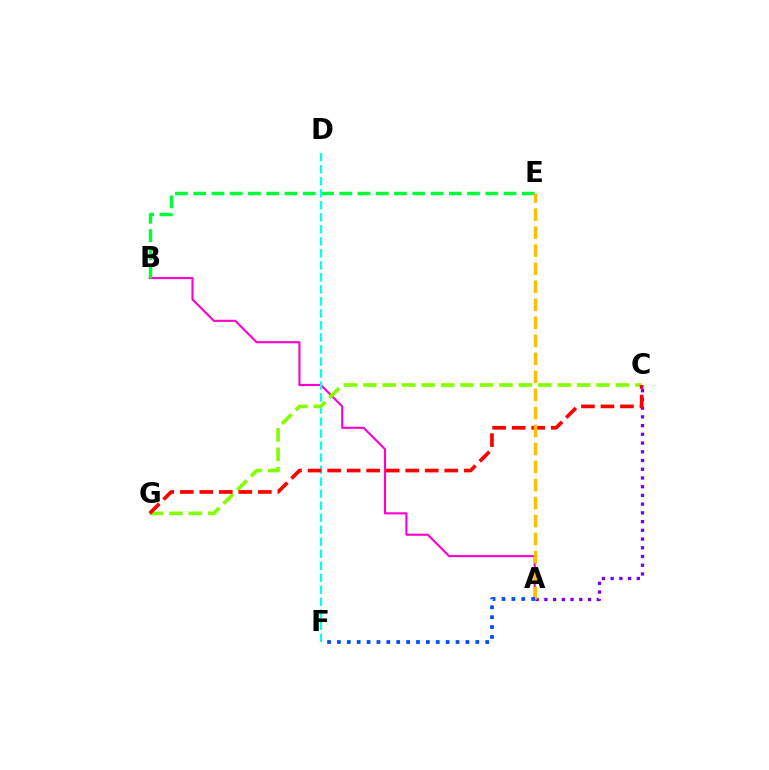{('A', 'C'): [{'color': '#7200ff', 'line_style': 'dotted', 'thickness': 2.37}], ('A', 'B'): [{'color': '#ff00cf', 'line_style': 'solid', 'thickness': 1.52}], ('B', 'E'): [{'color': '#00ff39', 'line_style': 'dashed', 'thickness': 2.48}], ('D', 'F'): [{'color': '#00fff6', 'line_style': 'dashed', 'thickness': 1.63}], ('C', 'G'): [{'color': '#84ff00', 'line_style': 'dashed', 'thickness': 2.64}, {'color': '#ff0000', 'line_style': 'dashed', 'thickness': 2.65}], ('A', 'E'): [{'color': '#ffbd00', 'line_style': 'dashed', 'thickness': 2.45}], ('A', 'F'): [{'color': '#004bff', 'line_style': 'dotted', 'thickness': 2.69}]}